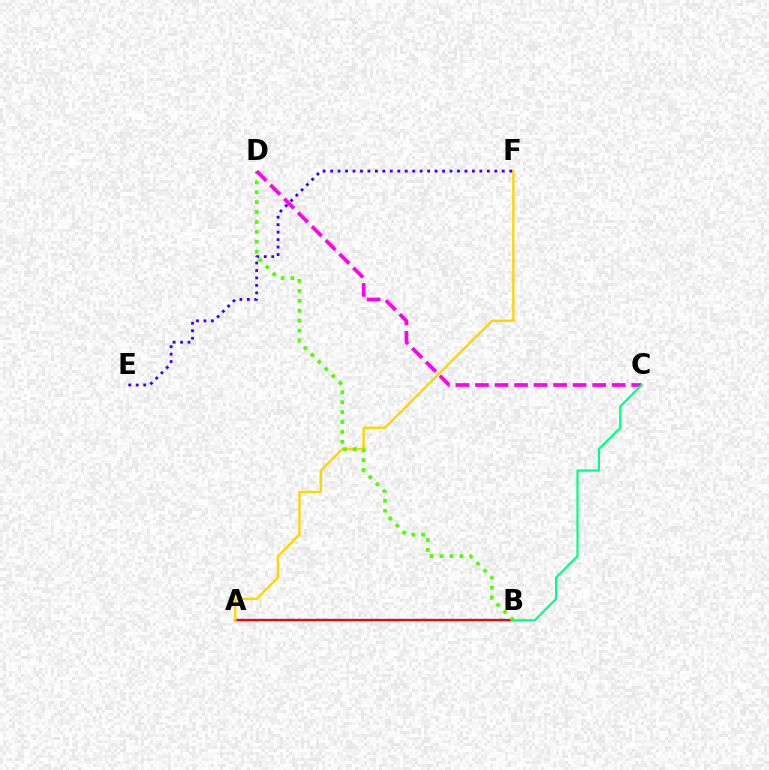{('A', 'B'): [{'color': '#009eff', 'line_style': 'solid', 'thickness': 1.66}, {'color': '#ff0000', 'line_style': 'solid', 'thickness': 1.54}], ('A', 'F'): [{'color': '#ffd500', 'line_style': 'solid', 'thickness': 1.69}], ('B', 'D'): [{'color': '#4fff00', 'line_style': 'dotted', 'thickness': 2.7}], ('C', 'D'): [{'color': '#ff00ed', 'line_style': 'dashed', 'thickness': 2.65}], ('B', 'C'): [{'color': '#00ff86', 'line_style': 'solid', 'thickness': 1.58}], ('E', 'F'): [{'color': '#3700ff', 'line_style': 'dotted', 'thickness': 2.03}]}